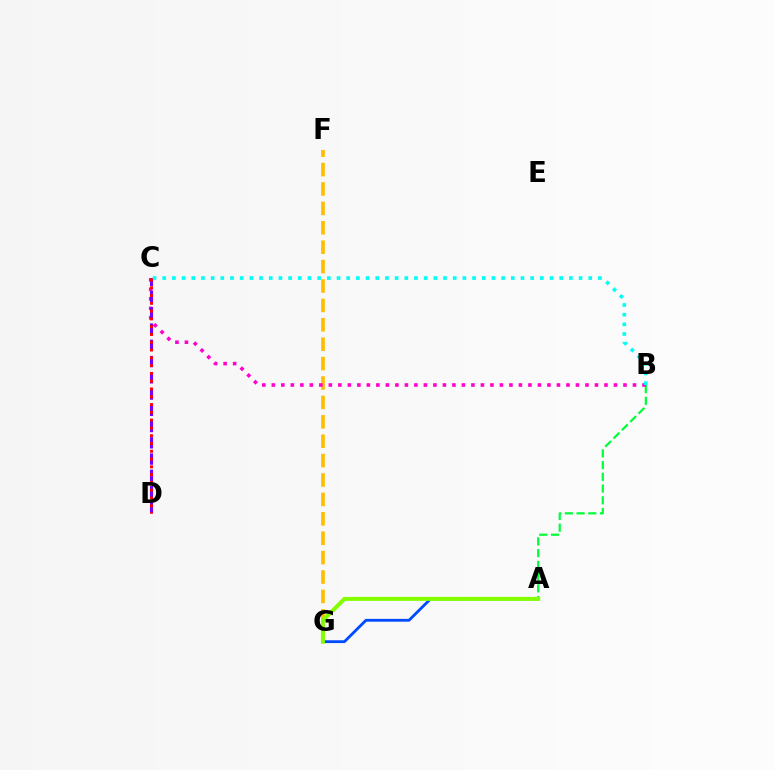{('F', 'G'): [{'color': '#ffbd00', 'line_style': 'dashed', 'thickness': 2.64}], ('A', 'G'): [{'color': '#004bff', 'line_style': 'solid', 'thickness': 2.02}, {'color': '#84ff00', 'line_style': 'solid', 'thickness': 2.88}], ('A', 'B'): [{'color': '#00ff39', 'line_style': 'dashed', 'thickness': 1.59}], ('B', 'C'): [{'color': '#ff00cf', 'line_style': 'dotted', 'thickness': 2.58}, {'color': '#00fff6', 'line_style': 'dotted', 'thickness': 2.63}], ('C', 'D'): [{'color': '#7200ff', 'line_style': 'dashed', 'thickness': 2.21}, {'color': '#ff0000', 'line_style': 'dotted', 'thickness': 2.12}]}